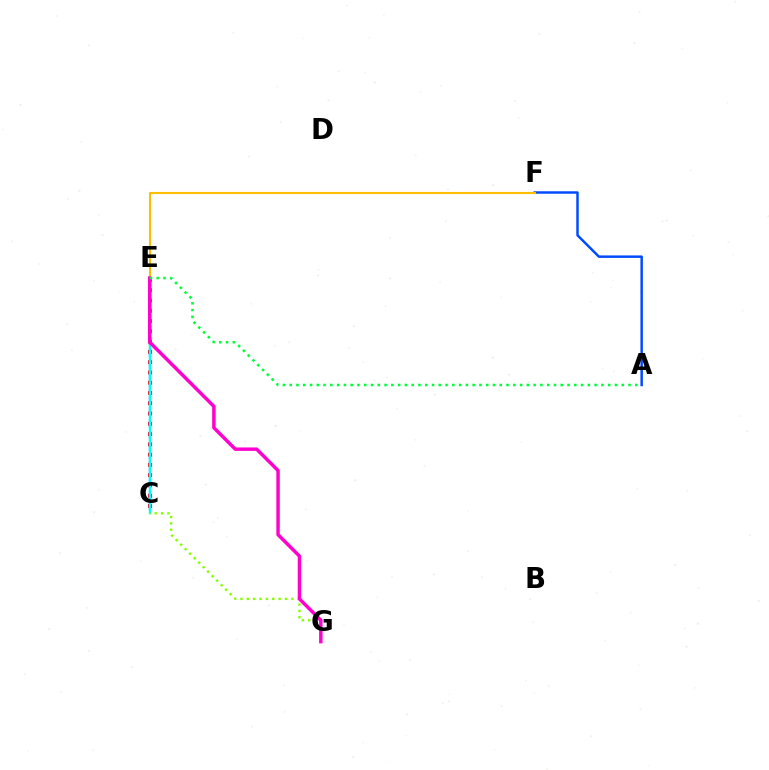{('A', 'F'): [{'color': '#004bff', 'line_style': 'solid', 'thickness': 1.78}], ('C', 'E'): [{'color': '#ff0000', 'line_style': 'dotted', 'thickness': 2.79}, {'color': '#7200ff', 'line_style': 'dashed', 'thickness': 1.6}, {'color': '#00fff6', 'line_style': 'solid', 'thickness': 1.72}], ('C', 'G'): [{'color': '#84ff00', 'line_style': 'dotted', 'thickness': 1.73}], ('E', 'F'): [{'color': '#ffbd00', 'line_style': 'solid', 'thickness': 1.53}], ('E', 'G'): [{'color': '#ff00cf', 'line_style': 'solid', 'thickness': 2.48}], ('A', 'E'): [{'color': '#00ff39', 'line_style': 'dotted', 'thickness': 1.84}]}